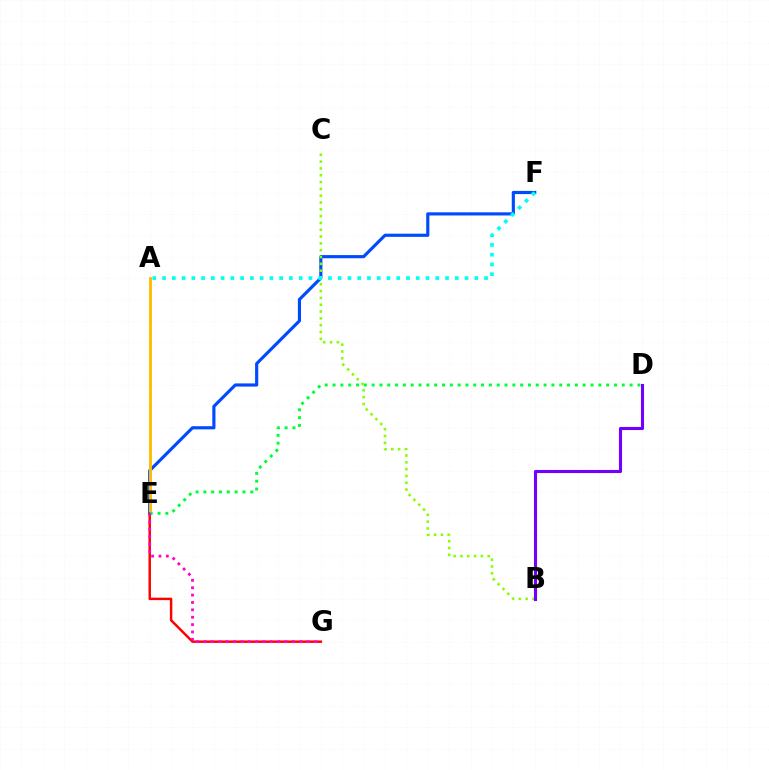{('E', 'F'): [{'color': '#004bff', 'line_style': 'solid', 'thickness': 2.27}], ('A', 'E'): [{'color': '#ffbd00', 'line_style': 'solid', 'thickness': 2.08}], ('B', 'C'): [{'color': '#84ff00', 'line_style': 'dotted', 'thickness': 1.85}], ('E', 'G'): [{'color': '#ff0000', 'line_style': 'solid', 'thickness': 1.77}, {'color': '#ff00cf', 'line_style': 'dotted', 'thickness': 2.0}], ('D', 'E'): [{'color': '#00ff39', 'line_style': 'dotted', 'thickness': 2.12}], ('B', 'D'): [{'color': '#7200ff', 'line_style': 'solid', 'thickness': 2.23}], ('A', 'F'): [{'color': '#00fff6', 'line_style': 'dotted', 'thickness': 2.65}]}